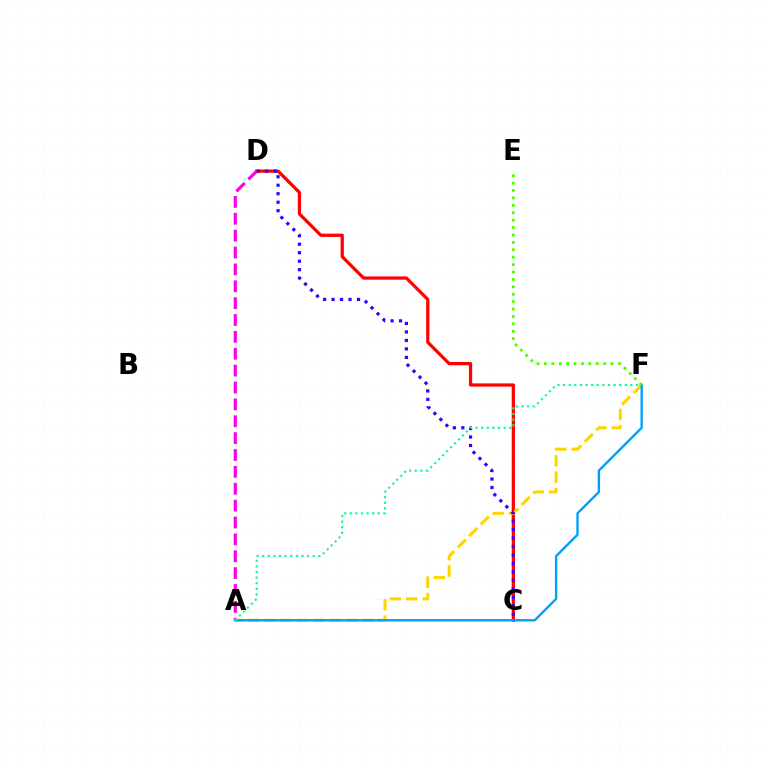{('C', 'D'): [{'color': '#ff0000', 'line_style': 'solid', 'thickness': 2.33}, {'color': '#3700ff', 'line_style': 'dotted', 'thickness': 2.3}], ('A', 'D'): [{'color': '#ff00ed', 'line_style': 'dashed', 'thickness': 2.29}], ('A', 'F'): [{'color': '#ffd500', 'line_style': 'dashed', 'thickness': 2.22}, {'color': '#009eff', 'line_style': 'solid', 'thickness': 1.71}, {'color': '#00ff86', 'line_style': 'dotted', 'thickness': 1.52}], ('E', 'F'): [{'color': '#4fff00', 'line_style': 'dotted', 'thickness': 2.01}]}